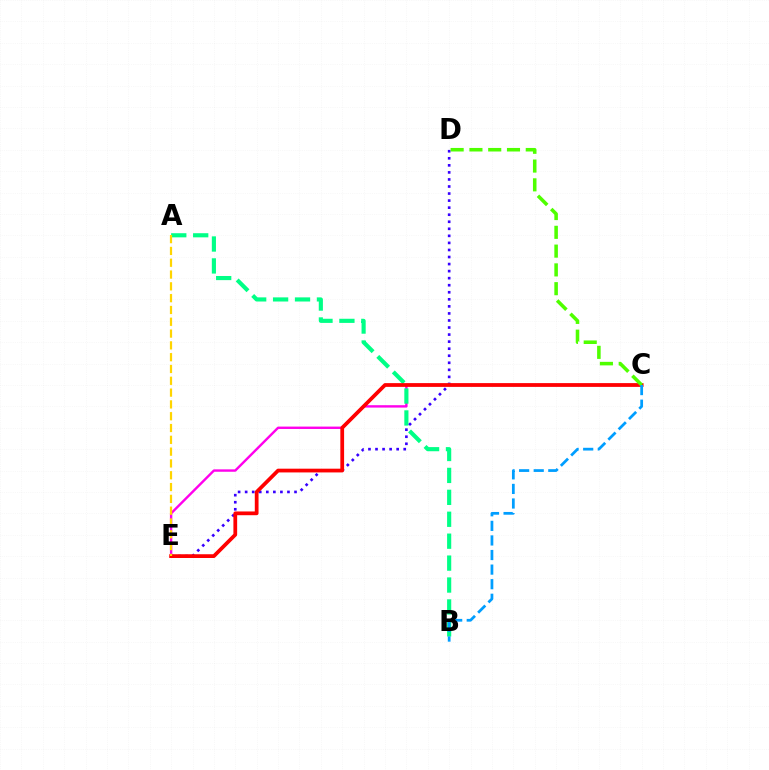{('C', 'E'): [{'color': '#ff00ed', 'line_style': 'solid', 'thickness': 1.73}, {'color': '#ff0000', 'line_style': 'solid', 'thickness': 2.7}], ('A', 'B'): [{'color': '#00ff86', 'line_style': 'dashed', 'thickness': 2.98}], ('D', 'E'): [{'color': '#3700ff', 'line_style': 'dotted', 'thickness': 1.92}], ('C', 'D'): [{'color': '#4fff00', 'line_style': 'dashed', 'thickness': 2.55}], ('A', 'E'): [{'color': '#ffd500', 'line_style': 'dashed', 'thickness': 1.6}], ('B', 'C'): [{'color': '#009eff', 'line_style': 'dashed', 'thickness': 1.98}]}